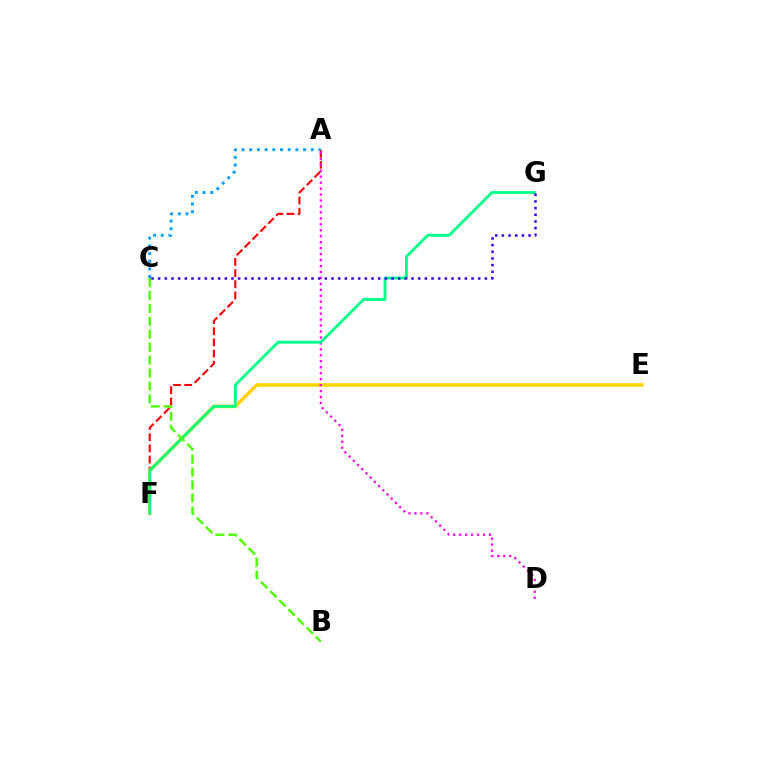{('A', 'F'): [{'color': '#ff0000', 'line_style': 'dashed', 'thickness': 1.52}], ('E', 'F'): [{'color': '#ffd500', 'line_style': 'solid', 'thickness': 2.62}], ('A', 'D'): [{'color': '#ff00ed', 'line_style': 'dotted', 'thickness': 1.62}], ('A', 'C'): [{'color': '#009eff', 'line_style': 'dotted', 'thickness': 2.09}], ('F', 'G'): [{'color': '#00ff86', 'line_style': 'solid', 'thickness': 2.03}], ('B', 'C'): [{'color': '#4fff00', 'line_style': 'dashed', 'thickness': 1.76}], ('C', 'G'): [{'color': '#3700ff', 'line_style': 'dotted', 'thickness': 1.81}]}